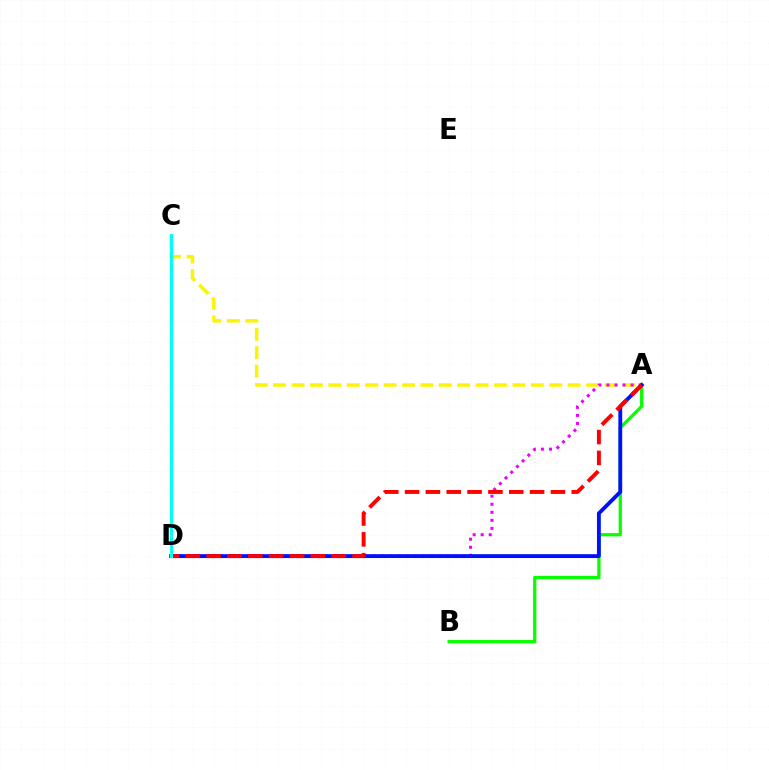{('A', 'B'): [{'color': '#08ff00', 'line_style': 'solid', 'thickness': 2.35}], ('A', 'C'): [{'color': '#fcf500', 'line_style': 'dashed', 'thickness': 2.5}], ('A', 'D'): [{'color': '#ee00ff', 'line_style': 'dotted', 'thickness': 2.19}, {'color': '#0010ff', 'line_style': 'solid', 'thickness': 2.78}, {'color': '#ff0000', 'line_style': 'dashed', 'thickness': 2.83}], ('C', 'D'): [{'color': '#00fff6', 'line_style': 'solid', 'thickness': 2.26}]}